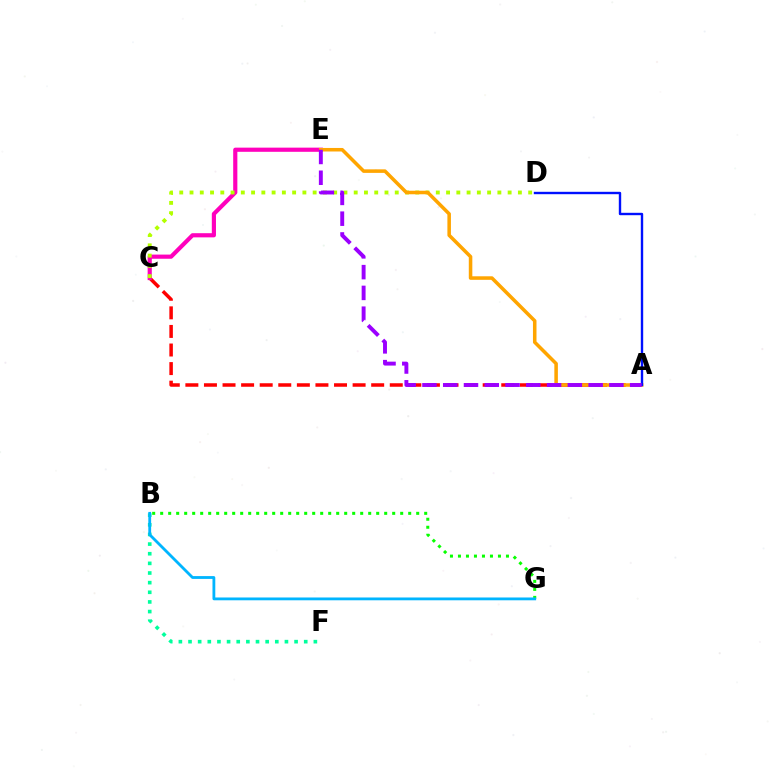{('A', 'C'): [{'color': '#ff0000', 'line_style': 'dashed', 'thickness': 2.52}], ('B', 'G'): [{'color': '#08ff00', 'line_style': 'dotted', 'thickness': 2.17}, {'color': '#00b5ff', 'line_style': 'solid', 'thickness': 2.02}], ('C', 'E'): [{'color': '#ff00bd', 'line_style': 'solid', 'thickness': 3.0}], ('C', 'D'): [{'color': '#b3ff00', 'line_style': 'dotted', 'thickness': 2.79}], ('B', 'F'): [{'color': '#00ff9d', 'line_style': 'dotted', 'thickness': 2.62}], ('A', 'E'): [{'color': '#ffa500', 'line_style': 'solid', 'thickness': 2.54}, {'color': '#9b00ff', 'line_style': 'dashed', 'thickness': 2.82}], ('A', 'D'): [{'color': '#0010ff', 'line_style': 'solid', 'thickness': 1.72}]}